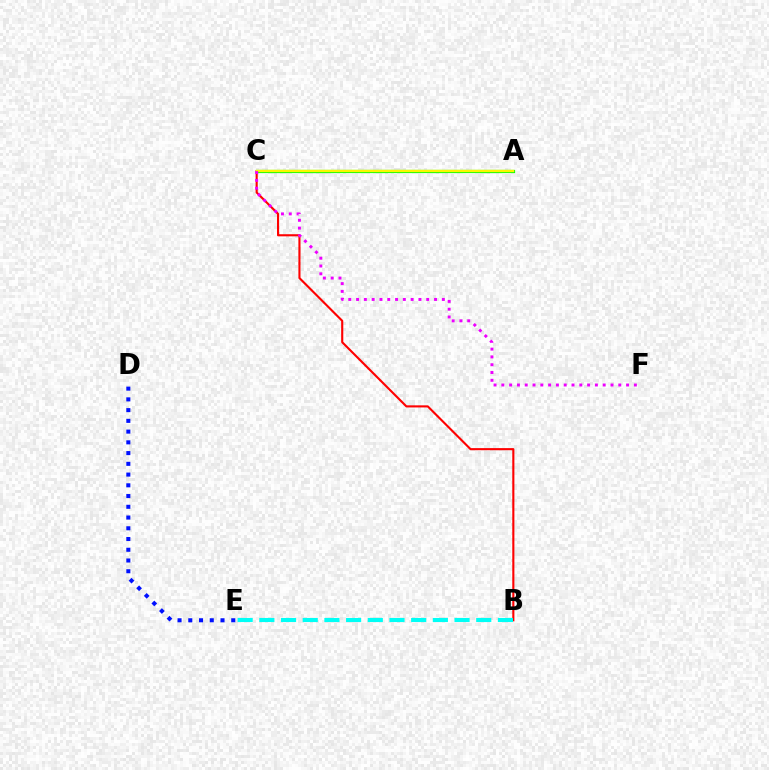{('A', 'C'): [{'color': '#08ff00', 'line_style': 'solid', 'thickness': 2.31}, {'color': '#fcf500', 'line_style': 'solid', 'thickness': 1.73}], ('B', 'C'): [{'color': '#ff0000', 'line_style': 'solid', 'thickness': 1.52}], ('C', 'F'): [{'color': '#ee00ff', 'line_style': 'dotted', 'thickness': 2.12}], ('D', 'E'): [{'color': '#0010ff', 'line_style': 'dotted', 'thickness': 2.92}], ('B', 'E'): [{'color': '#00fff6', 'line_style': 'dashed', 'thickness': 2.95}]}